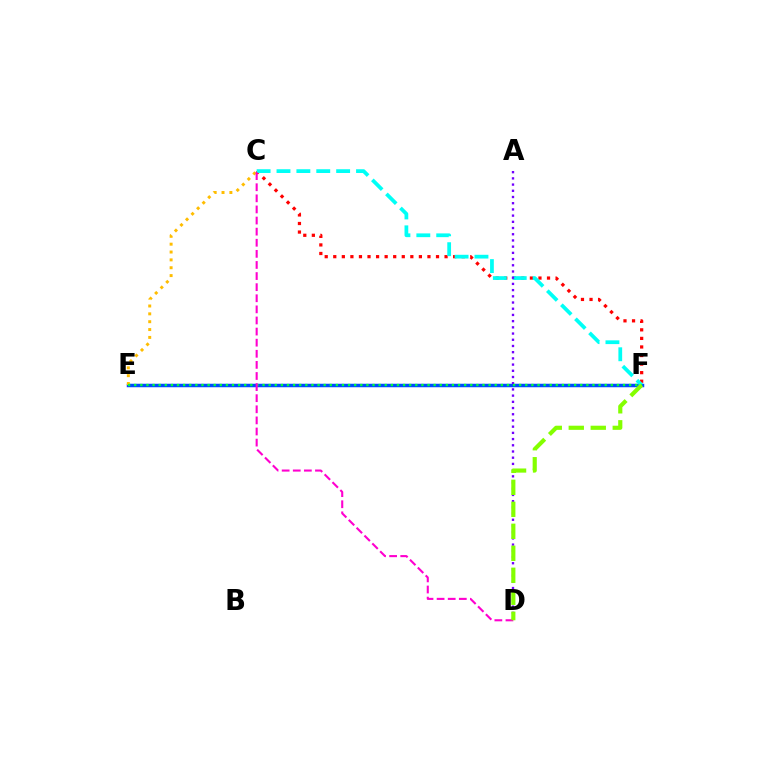{('E', 'F'): [{'color': '#004bff', 'line_style': 'solid', 'thickness': 2.52}, {'color': '#00ff39', 'line_style': 'dotted', 'thickness': 1.66}], ('C', 'F'): [{'color': '#ff0000', 'line_style': 'dotted', 'thickness': 2.33}, {'color': '#00fff6', 'line_style': 'dashed', 'thickness': 2.7}], ('C', 'E'): [{'color': '#ffbd00', 'line_style': 'dotted', 'thickness': 2.13}], ('A', 'D'): [{'color': '#7200ff', 'line_style': 'dotted', 'thickness': 1.69}], ('C', 'D'): [{'color': '#ff00cf', 'line_style': 'dashed', 'thickness': 1.51}], ('D', 'F'): [{'color': '#84ff00', 'line_style': 'dashed', 'thickness': 2.99}]}